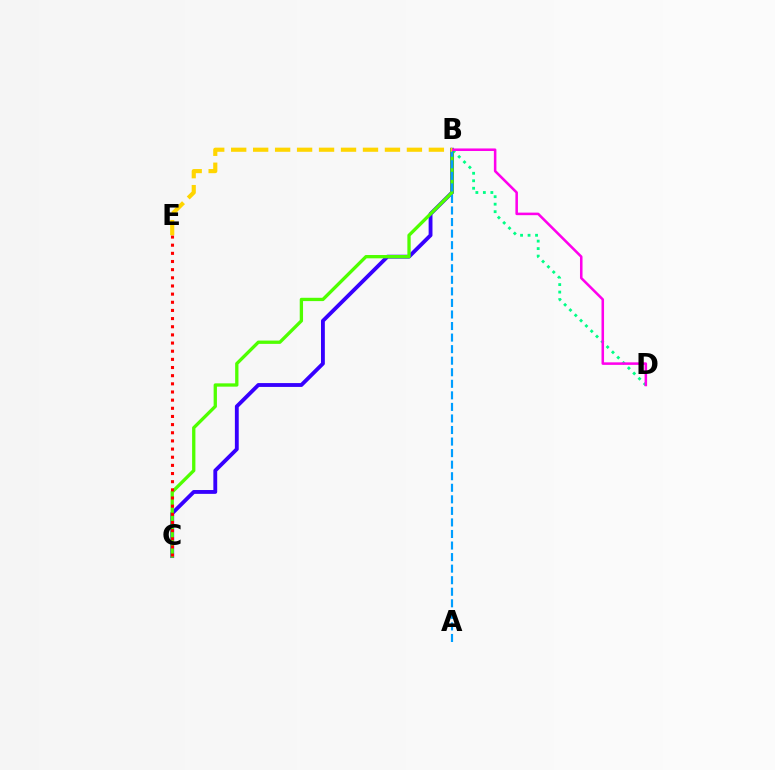{('B', 'D'): [{'color': '#00ff86', 'line_style': 'dotted', 'thickness': 2.04}, {'color': '#ff00ed', 'line_style': 'solid', 'thickness': 1.83}], ('B', 'C'): [{'color': '#3700ff', 'line_style': 'solid', 'thickness': 2.77}, {'color': '#4fff00', 'line_style': 'solid', 'thickness': 2.38}], ('A', 'B'): [{'color': '#009eff', 'line_style': 'dashed', 'thickness': 1.57}], ('C', 'E'): [{'color': '#ff0000', 'line_style': 'dotted', 'thickness': 2.22}], ('B', 'E'): [{'color': '#ffd500', 'line_style': 'dashed', 'thickness': 2.98}]}